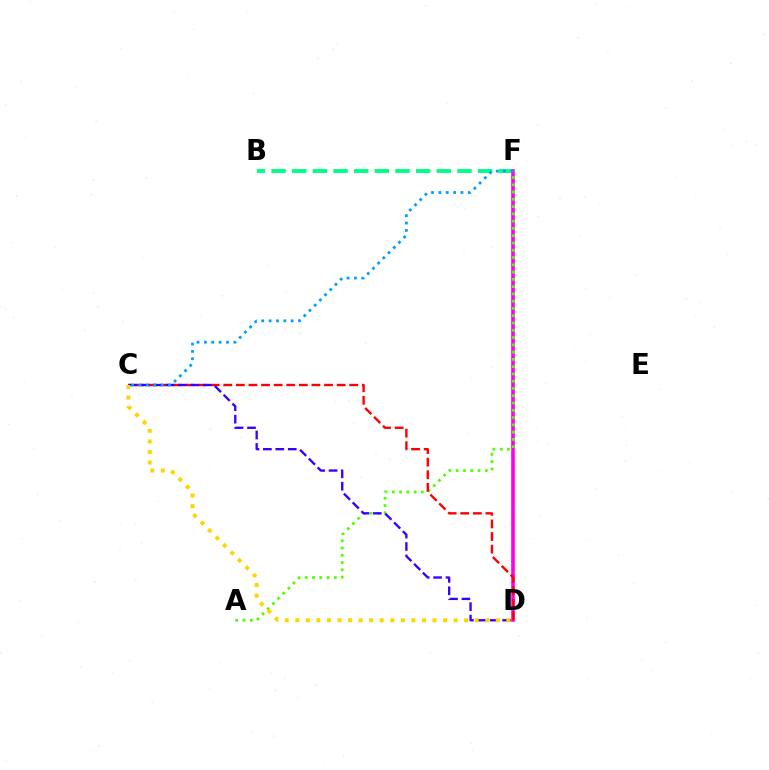{('B', 'F'): [{'color': '#00ff86', 'line_style': 'dashed', 'thickness': 2.81}], ('D', 'F'): [{'color': '#ff00ed', 'line_style': 'solid', 'thickness': 2.61}], ('A', 'F'): [{'color': '#4fff00', 'line_style': 'dotted', 'thickness': 1.98}], ('C', 'D'): [{'color': '#ff0000', 'line_style': 'dashed', 'thickness': 1.71}, {'color': '#3700ff', 'line_style': 'dashed', 'thickness': 1.69}, {'color': '#ffd500', 'line_style': 'dotted', 'thickness': 2.87}], ('C', 'F'): [{'color': '#009eff', 'line_style': 'dotted', 'thickness': 2.0}]}